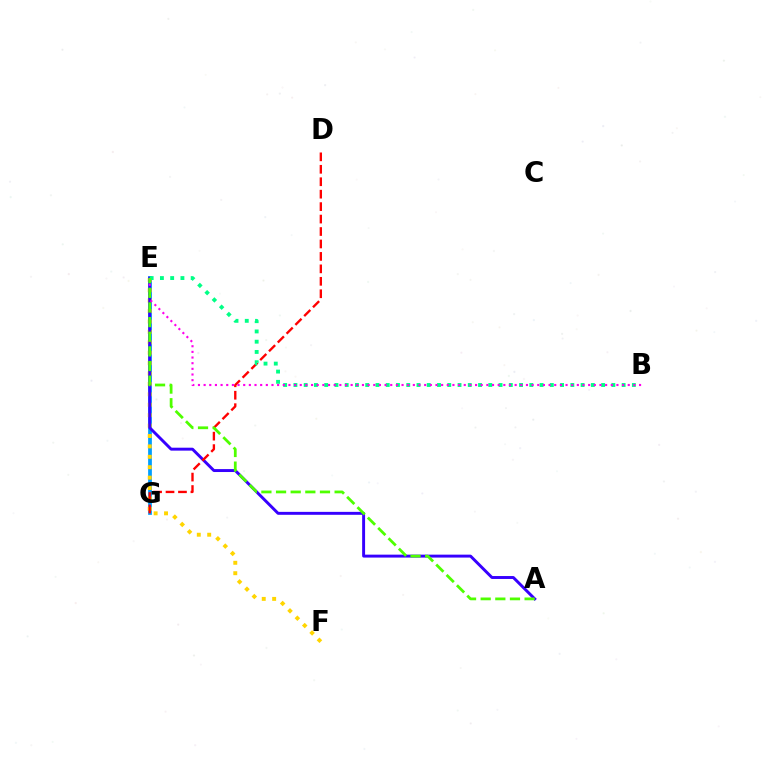{('E', 'G'): [{'color': '#009eff', 'line_style': 'solid', 'thickness': 2.7}], ('E', 'F'): [{'color': '#ffd500', 'line_style': 'dotted', 'thickness': 2.83}], ('A', 'E'): [{'color': '#3700ff', 'line_style': 'solid', 'thickness': 2.11}, {'color': '#4fff00', 'line_style': 'dashed', 'thickness': 1.99}], ('D', 'G'): [{'color': '#ff0000', 'line_style': 'dashed', 'thickness': 1.69}], ('B', 'E'): [{'color': '#00ff86', 'line_style': 'dotted', 'thickness': 2.79}, {'color': '#ff00ed', 'line_style': 'dotted', 'thickness': 1.54}]}